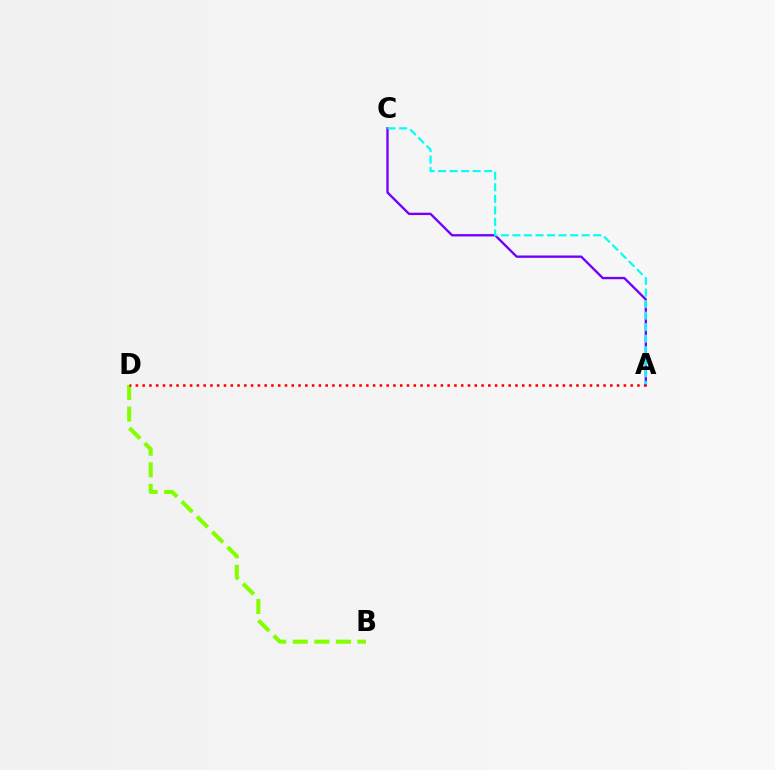{('B', 'D'): [{'color': '#84ff00', 'line_style': 'dashed', 'thickness': 2.93}], ('A', 'C'): [{'color': '#7200ff', 'line_style': 'solid', 'thickness': 1.69}, {'color': '#00fff6', 'line_style': 'dashed', 'thickness': 1.57}], ('A', 'D'): [{'color': '#ff0000', 'line_style': 'dotted', 'thickness': 1.84}]}